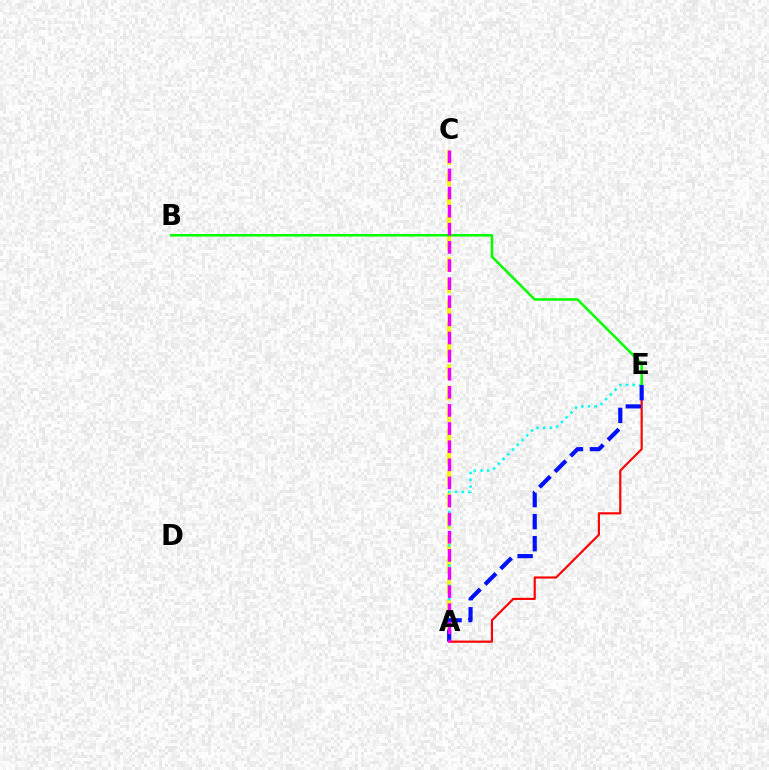{('A', 'E'): [{'color': '#ff0000', 'line_style': 'solid', 'thickness': 1.55}, {'color': '#00fff6', 'line_style': 'dotted', 'thickness': 1.82}, {'color': '#0010ff', 'line_style': 'dashed', 'thickness': 2.99}], ('A', 'C'): [{'color': '#fcf500', 'line_style': 'dashed', 'thickness': 2.91}, {'color': '#ee00ff', 'line_style': 'dashed', 'thickness': 2.46}], ('B', 'E'): [{'color': '#08ff00', 'line_style': 'solid', 'thickness': 1.84}]}